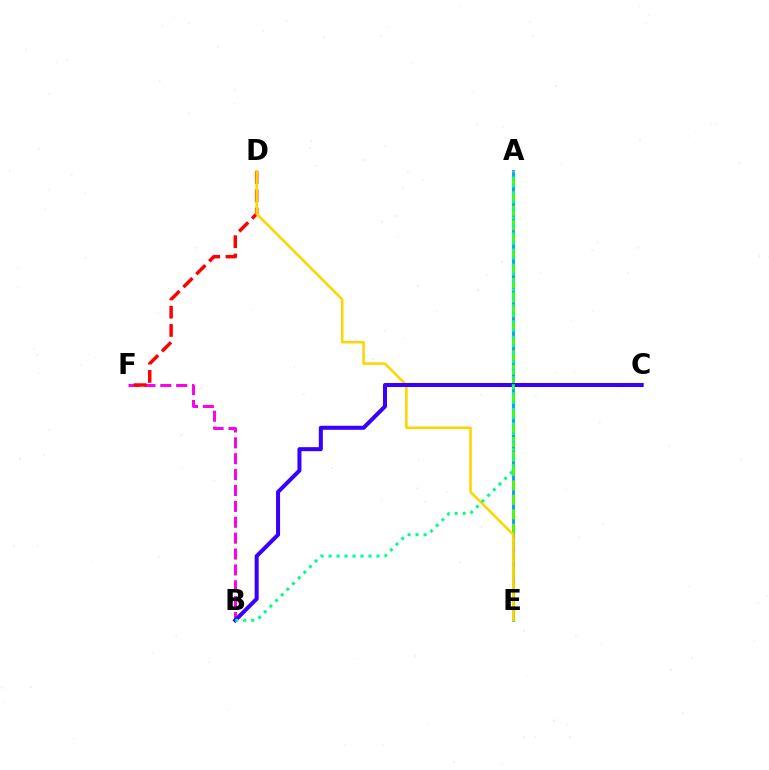{('B', 'F'): [{'color': '#ff00ed', 'line_style': 'dashed', 'thickness': 2.16}], ('D', 'F'): [{'color': '#ff0000', 'line_style': 'dashed', 'thickness': 2.48}], ('A', 'E'): [{'color': '#009eff', 'line_style': 'solid', 'thickness': 2.05}, {'color': '#4fff00', 'line_style': 'dashed', 'thickness': 1.96}], ('D', 'E'): [{'color': '#ffd500', 'line_style': 'solid', 'thickness': 1.84}], ('B', 'C'): [{'color': '#3700ff', 'line_style': 'solid', 'thickness': 2.9}], ('A', 'B'): [{'color': '#00ff86', 'line_style': 'dotted', 'thickness': 2.17}]}